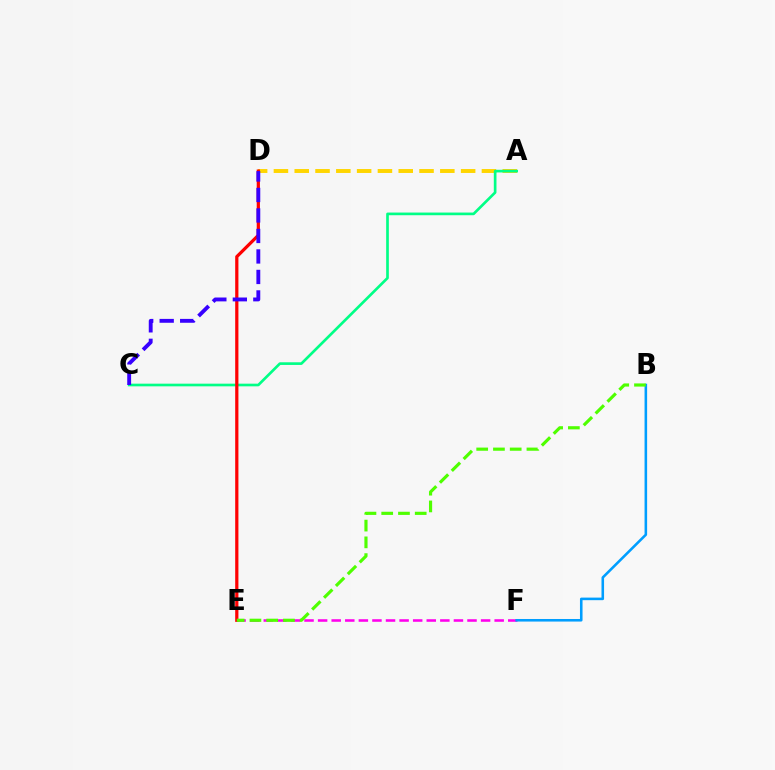{('A', 'D'): [{'color': '#ffd500', 'line_style': 'dashed', 'thickness': 2.83}], ('A', 'C'): [{'color': '#00ff86', 'line_style': 'solid', 'thickness': 1.92}], ('E', 'F'): [{'color': '#ff00ed', 'line_style': 'dashed', 'thickness': 1.85}], ('D', 'E'): [{'color': '#ff0000', 'line_style': 'solid', 'thickness': 2.32}], ('B', 'F'): [{'color': '#009eff', 'line_style': 'solid', 'thickness': 1.85}], ('C', 'D'): [{'color': '#3700ff', 'line_style': 'dashed', 'thickness': 2.78}], ('B', 'E'): [{'color': '#4fff00', 'line_style': 'dashed', 'thickness': 2.28}]}